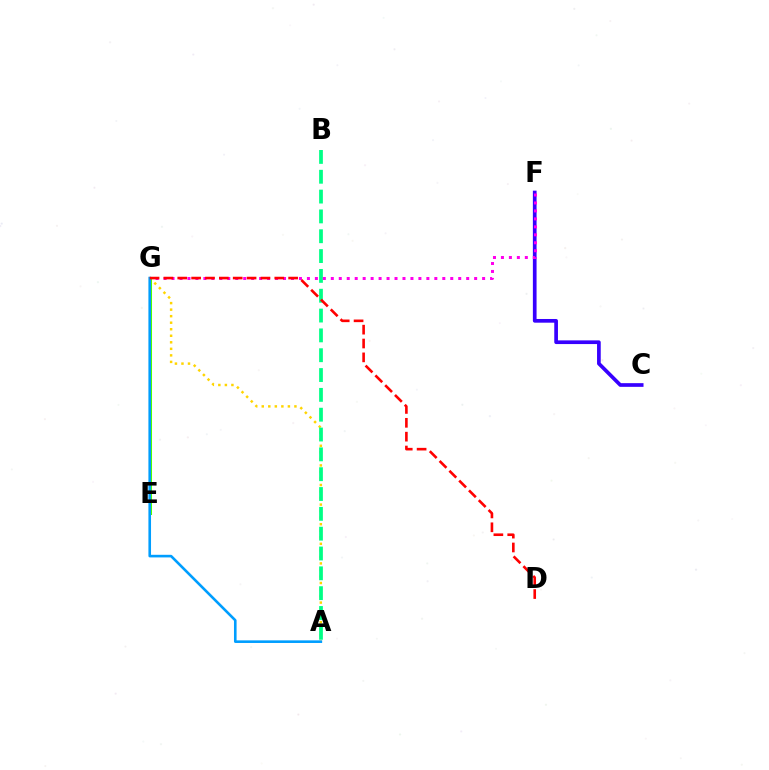{('A', 'G'): [{'color': '#ffd500', 'line_style': 'dotted', 'thickness': 1.78}, {'color': '#009eff', 'line_style': 'solid', 'thickness': 1.88}], ('A', 'B'): [{'color': '#00ff86', 'line_style': 'dashed', 'thickness': 2.69}], ('C', 'F'): [{'color': '#3700ff', 'line_style': 'solid', 'thickness': 2.66}], ('E', 'G'): [{'color': '#4fff00', 'line_style': 'solid', 'thickness': 2.19}], ('F', 'G'): [{'color': '#ff00ed', 'line_style': 'dotted', 'thickness': 2.16}], ('D', 'G'): [{'color': '#ff0000', 'line_style': 'dashed', 'thickness': 1.88}]}